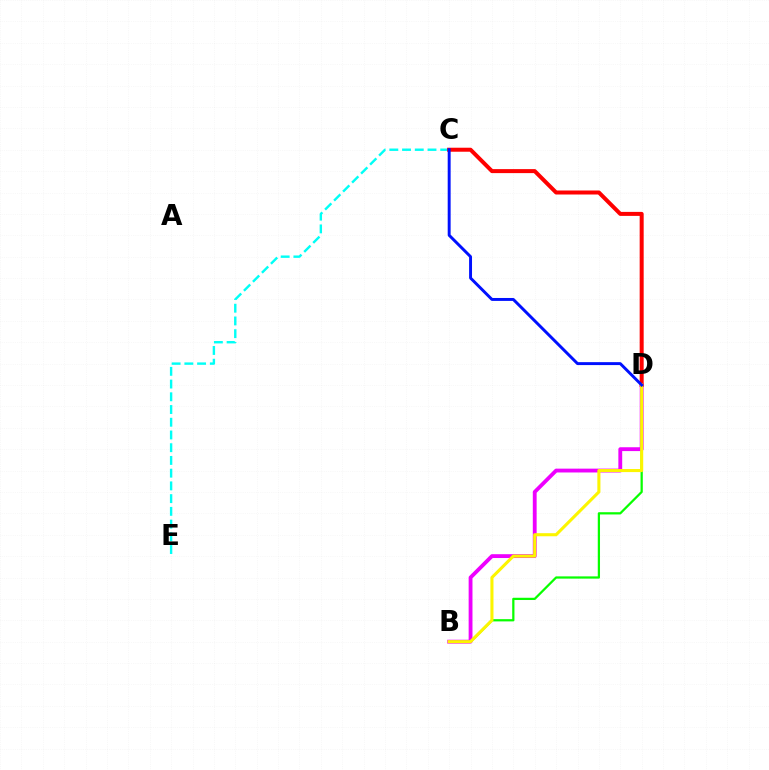{('B', 'D'): [{'color': '#08ff00', 'line_style': 'solid', 'thickness': 1.61}, {'color': '#ee00ff', 'line_style': 'solid', 'thickness': 2.76}, {'color': '#fcf500', 'line_style': 'solid', 'thickness': 2.21}], ('C', 'E'): [{'color': '#00fff6', 'line_style': 'dashed', 'thickness': 1.73}], ('C', 'D'): [{'color': '#ff0000', 'line_style': 'solid', 'thickness': 2.89}, {'color': '#0010ff', 'line_style': 'solid', 'thickness': 2.11}]}